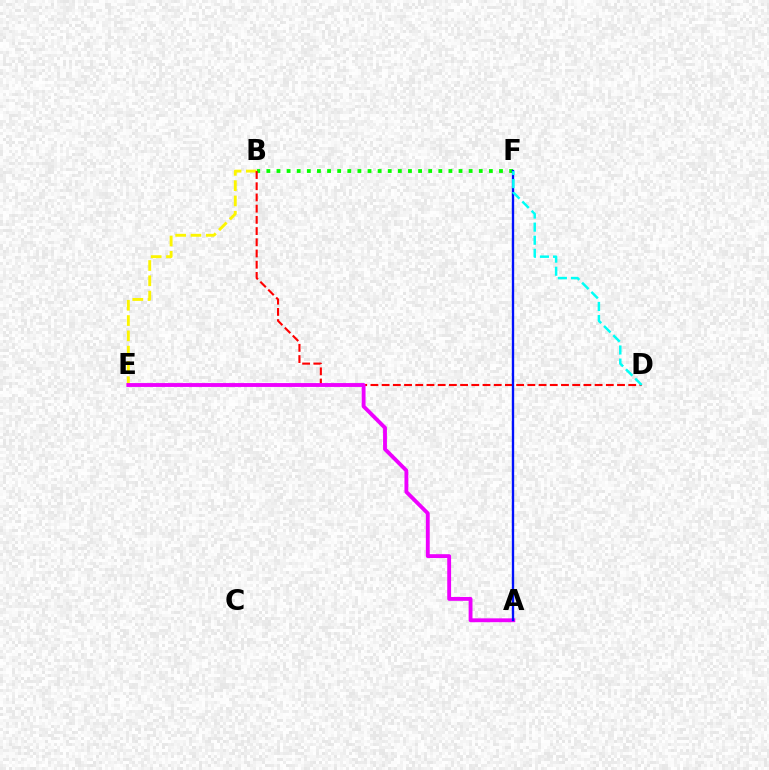{('B', 'F'): [{'color': '#08ff00', 'line_style': 'dotted', 'thickness': 2.75}], ('B', 'E'): [{'color': '#fcf500', 'line_style': 'dashed', 'thickness': 2.08}], ('B', 'D'): [{'color': '#ff0000', 'line_style': 'dashed', 'thickness': 1.52}], ('A', 'E'): [{'color': '#ee00ff', 'line_style': 'solid', 'thickness': 2.78}], ('A', 'F'): [{'color': '#0010ff', 'line_style': 'solid', 'thickness': 1.69}], ('D', 'F'): [{'color': '#00fff6', 'line_style': 'dashed', 'thickness': 1.78}]}